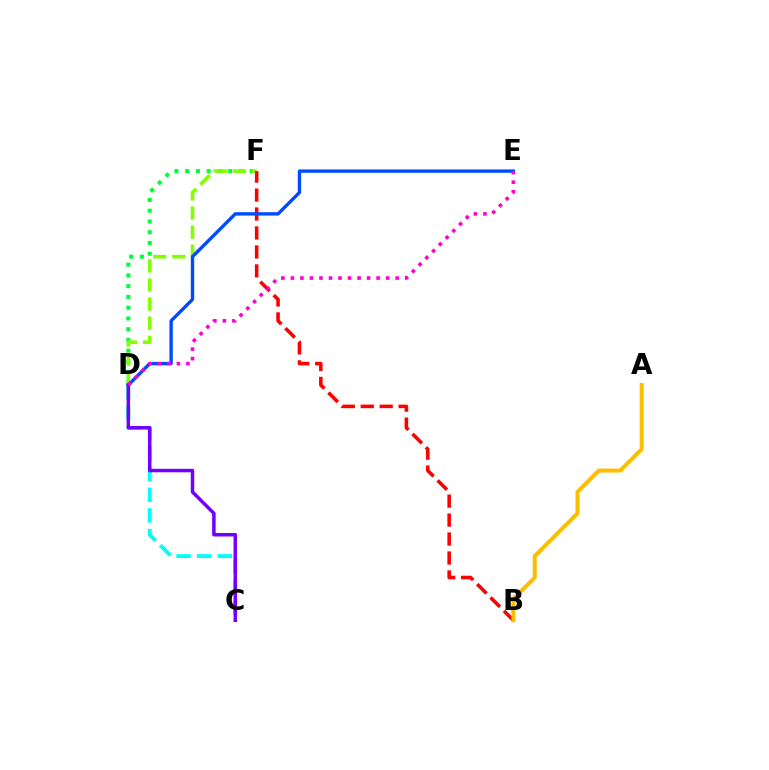{('C', 'D'): [{'color': '#00fff6', 'line_style': 'dashed', 'thickness': 2.81}, {'color': '#7200ff', 'line_style': 'solid', 'thickness': 2.51}], ('D', 'F'): [{'color': '#00ff39', 'line_style': 'dotted', 'thickness': 2.92}, {'color': '#84ff00', 'line_style': 'dashed', 'thickness': 2.6}], ('B', 'F'): [{'color': '#ff0000', 'line_style': 'dashed', 'thickness': 2.57}], ('D', 'E'): [{'color': '#004bff', 'line_style': 'solid', 'thickness': 2.43}, {'color': '#ff00cf', 'line_style': 'dotted', 'thickness': 2.59}], ('A', 'B'): [{'color': '#ffbd00', 'line_style': 'solid', 'thickness': 2.88}]}